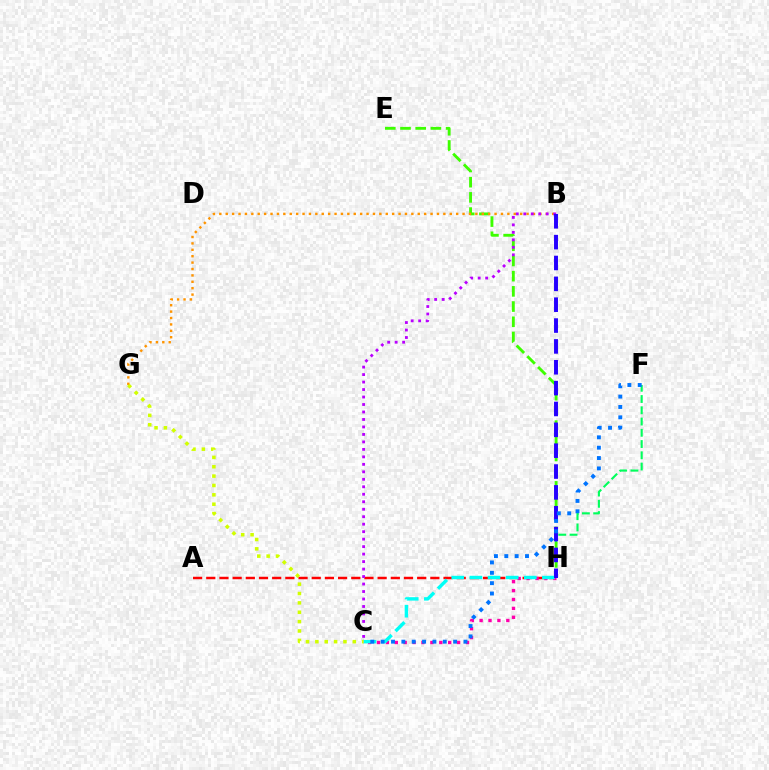{('F', 'H'): [{'color': '#00ff5c', 'line_style': 'dashed', 'thickness': 1.53}], ('A', 'H'): [{'color': '#ff0000', 'line_style': 'dashed', 'thickness': 1.79}], ('E', 'H'): [{'color': '#3dff00', 'line_style': 'dashed', 'thickness': 2.06}], ('C', 'H'): [{'color': '#ff00ac', 'line_style': 'dotted', 'thickness': 2.42}, {'color': '#00fff6', 'line_style': 'dashed', 'thickness': 2.46}], ('B', 'G'): [{'color': '#ff9400', 'line_style': 'dotted', 'thickness': 1.74}], ('B', 'C'): [{'color': '#b900ff', 'line_style': 'dotted', 'thickness': 2.03}], ('B', 'H'): [{'color': '#2500ff', 'line_style': 'dashed', 'thickness': 2.83}], ('C', 'F'): [{'color': '#0074ff', 'line_style': 'dotted', 'thickness': 2.81}], ('C', 'G'): [{'color': '#d1ff00', 'line_style': 'dotted', 'thickness': 2.54}]}